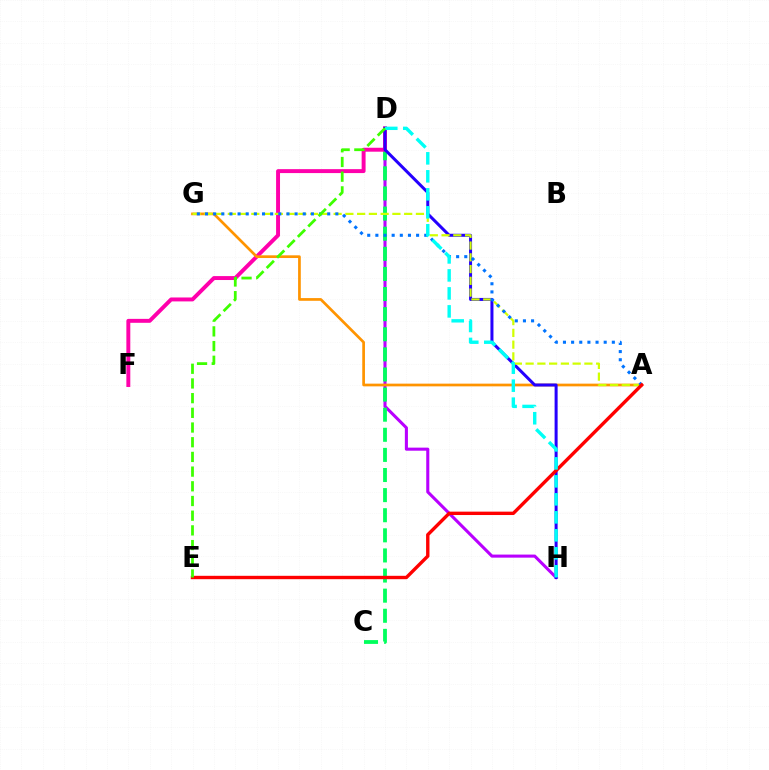{('D', 'H'): [{'color': '#b900ff', 'line_style': 'solid', 'thickness': 2.21}, {'color': '#2500ff', 'line_style': 'solid', 'thickness': 2.17}, {'color': '#00fff6', 'line_style': 'dashed', 'thickness': 2.44}], ('C', 'D'): [{'color': '#00ff5c', 'line_style': 'dashed', 'thickness': 2.73}], ('D', 'F'): [{'color': '#ff00ac', 'line_style': 'solid', 'thickness': 2.83}], ('A', 'G'): [{'color': '#ff9400', 'line_style': 'solid', 'thickness': 1.95}, {'color': '#d1ff00', 'line_style': 'dashed', 'thickness': 1.6}, {'color': '#0074ff', 'line_style': 'dotted', 'thickness': 2.21}], ('A', 'E'): [{'color': '#ff0000', 'line_style': 'solid', 'thickness': 2.44}], ('D', 'E'): [{'color': '#3dff00', 'line_style': 'dashed', 'thickness': 2.0}]}